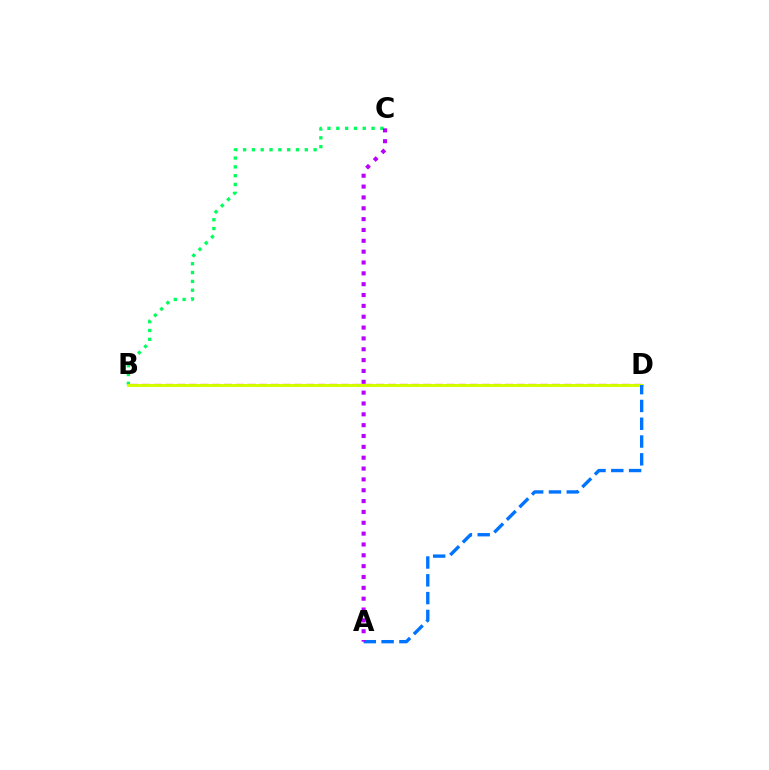{('B', 'C'): [{'color': '#00ff5c', 'line_style': 'dotted', 'thickness': 2.4}], ('B', 'D'): [{'color': '#ff0000', 'line_style': 'dashed', 'thickness': 1.59}, {'color': '#d1ff00', 'line_style': 'solid', 'thickness': 2.11}], ('A', 'D'): [{'color': '#0074ff', 'line_style': 'dashed', 'thickness': 2.42}], ('A', 'C'): [{'color': '#b900ff', 'line_style': 'dotted', 'thickness': 2.95}]}